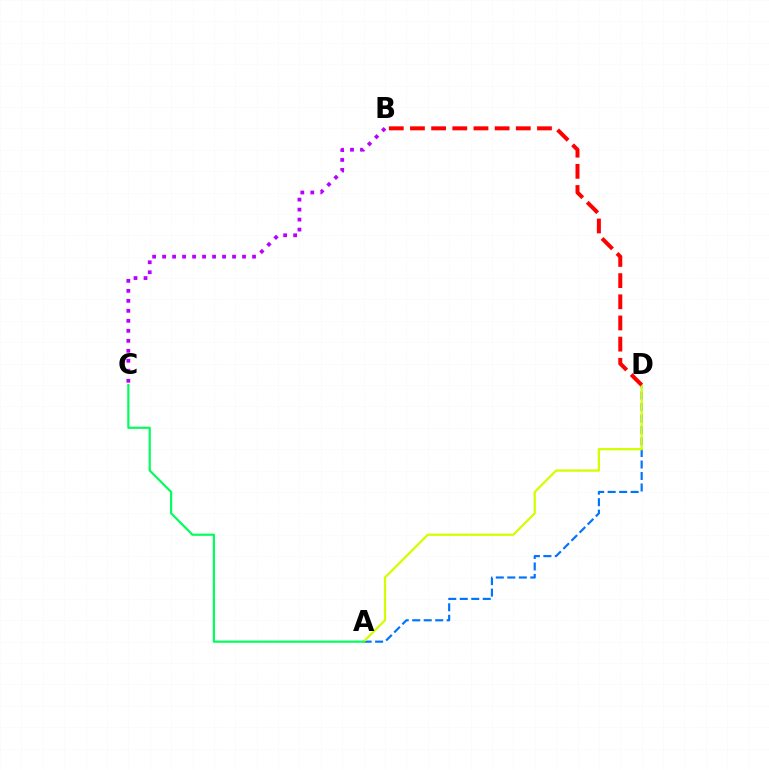{('B', 'C'): [{'color': '#b900ff', 'line_style': 'dotted', 'thickness': 2.71}], ('A', 'D'): [{'color': '#0074ff', 'line_style': 'dashed', 'thickness': 1.56}, {'color': '#d1ff00', 'line_style': 'solid', 'thickness': 1.62}], ('B', 'D'): [{'color': '#ff0000', 'line_style': 'dashed', 'thickness': 2.88}], ('A', 'C'): [{'color': '#00ff5c', 'line_style': 'solid', 'thickness': 1.57}]}